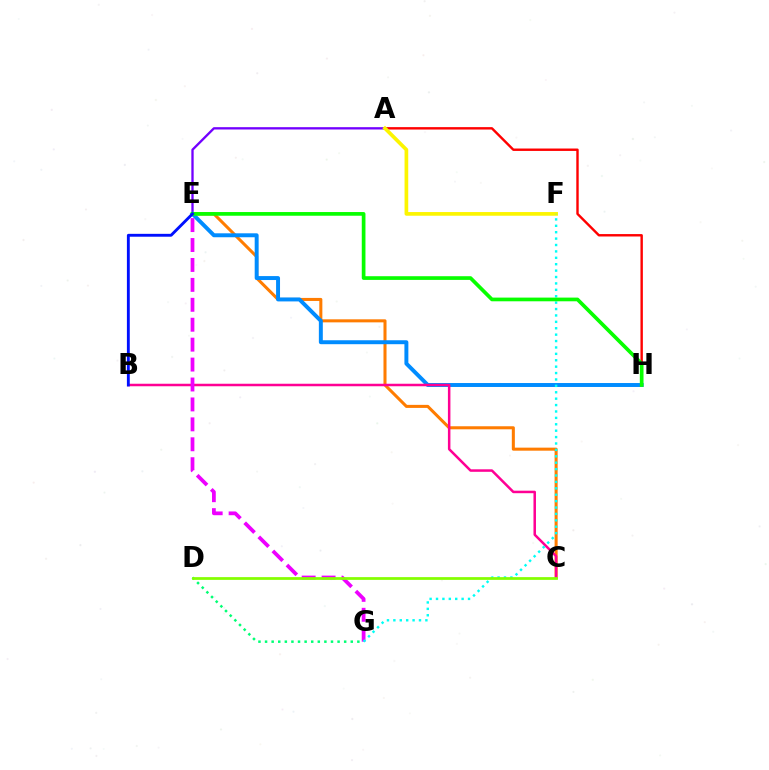{('C', 'E'): [{'color': '#ff7c00', 'line_style': 'solid', 'thickness': 2.19}], ('A', 'E'): [{'color': '#7200ff', 'line_style': 'solid', 'thickness': 1.67}], ('A', 'H'): [{'color': '#ff0000', 'line_style': 'solid', 'thickness': 1.73}], ('E', 'H'): [{'color': '#008cff', 'line_style': 'solid', 'thickness': 2.84}, {'color': '#08ff00', 'line_style': 'solid', 'thickness': 2.66}], ('B', 'C'): [{'color': '#ff0094', 'line_style': 'solid', 'thickness': 1.81}], ('E', 'G'): [{'color': '#ee00ff', 'line_style': 'dashed', 'thickness': 2.71}], ('A', 'F'): [{'color': '#fcf500', 'line_style': 'solid', 'thickness': 2.65}], ('F', 'G'): [{'color': '#00fff6', 'line_style': 'dotted', 'thickness': 1.74}], ('D', 'G'): [{'color': '#00ff74', 'line_style': 'dotted', 'thickness': 1.79}], ('B', 'E'): [{'color': '#0010ff', 'line_style': 'solid', 'thickness': 2.07}], ('C', 'D'): [{'color': '#84ff00', 'line_style': 'solid', 'thickness': 1.98}]}